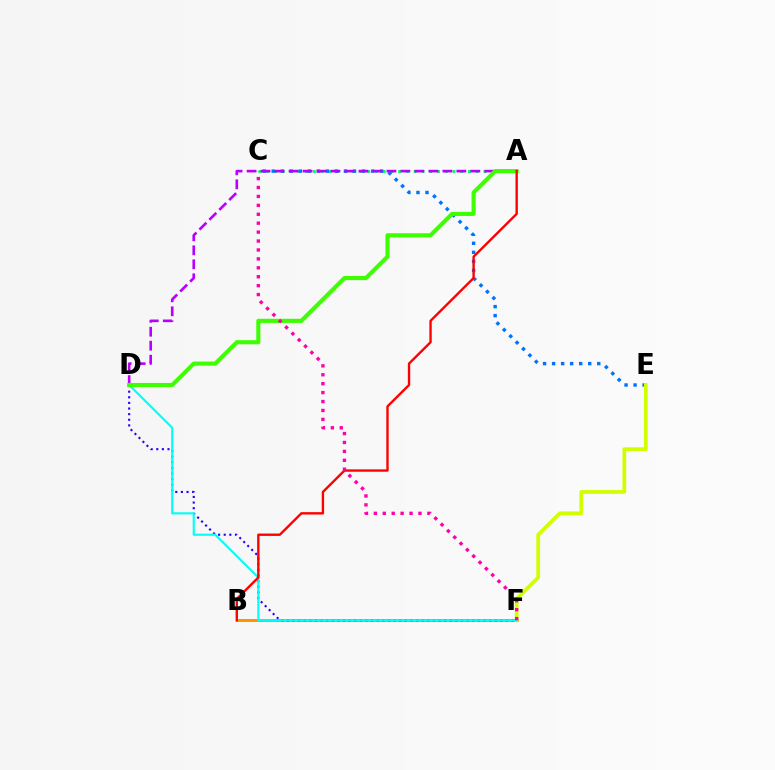{('A', 'C'): [{'color': '#00ff5c', 'line_style': 'dotted', 'thickness': 2.11}], ('B', 'F'): [{'color': '#ff9400', 'line_style': 'solid', 'thickness': 2.14}], ('C', 'E'): [{'color': '#0074ff', 'line_style': 'dotted', 'thickness': 2.45}], ('D', 'F'): [{'color': '#2500ff', 'line_style': 'dotted', 'thickness': 1.53}, {'color': '#00fff6', 'line_style': 'solid', 'thickness': 1.53}], ('E', 'F'): [{'color': '#d1ff00', 'line_style': 'solid', 'thickness': 2.7}], ('A', 'D'): [{'color': '#b900ff', 'line_style': 'dashed', 'thickness': 1.9}, {'color': '#3dff00', 'line_style': 'solid', 'thickness': 2.95}], ('A', 'B'): [{'color': '#ff0000', 'line_style': 'solid', 'thickness': 1.71}], ('C', 'F'): [{'color': '#ff00ac', 'line_style': 'dotted', 'thickness': 2.42}]}